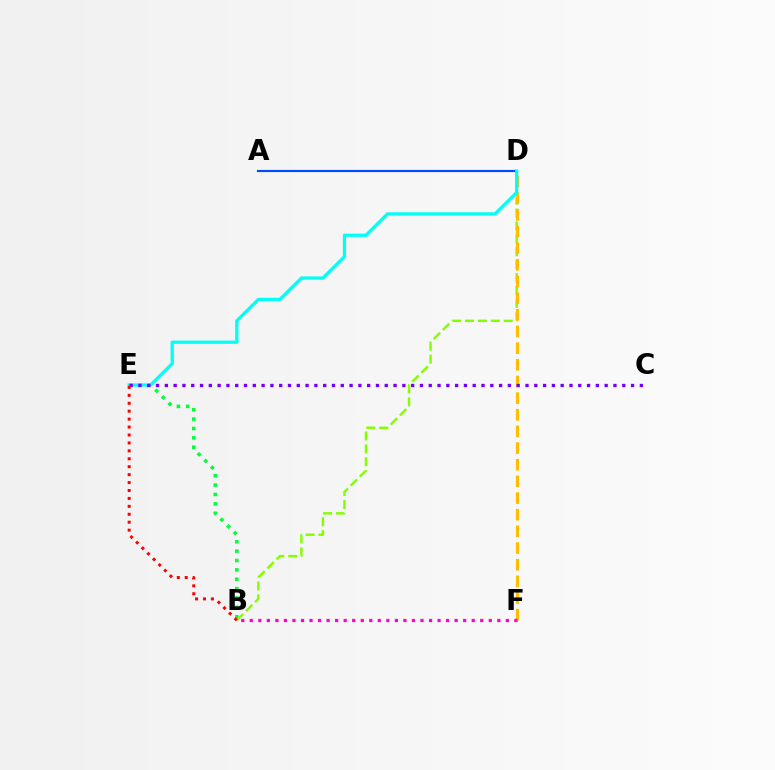{('B', 'E'): [{'color': '#00ff39', 'line_style': 'dotted', 'thickness': 2.55}, {'color': '#ff0000', 'line_style': 'dotted', 'thickness': 2.15}], ('B', 'D'): [{'color': '#84ff00', 'line_style': 'dashed', 'thickness': 1.76}], ('D', 'F'): [{'color': '#ffbd00', 'line_style': 'dashed', 'thickness': 2.26}], ('A', 'D'): [{'color': '#004bff', 'line_style': 'solid', 'thickness': 1.56}], ('D', 'E'): [{'color': '#00fff6', 'line_style': 'solid', 'thickness': 2.33}], ('C', 'E'): [{'color': '#7200ff', 'line_style': 'dotted', 'thickness': 2.39}], ('B', 'F'): [{'color': '#ff00cf', 'line_style': 'dotted', 'thickness': 2.32}]}